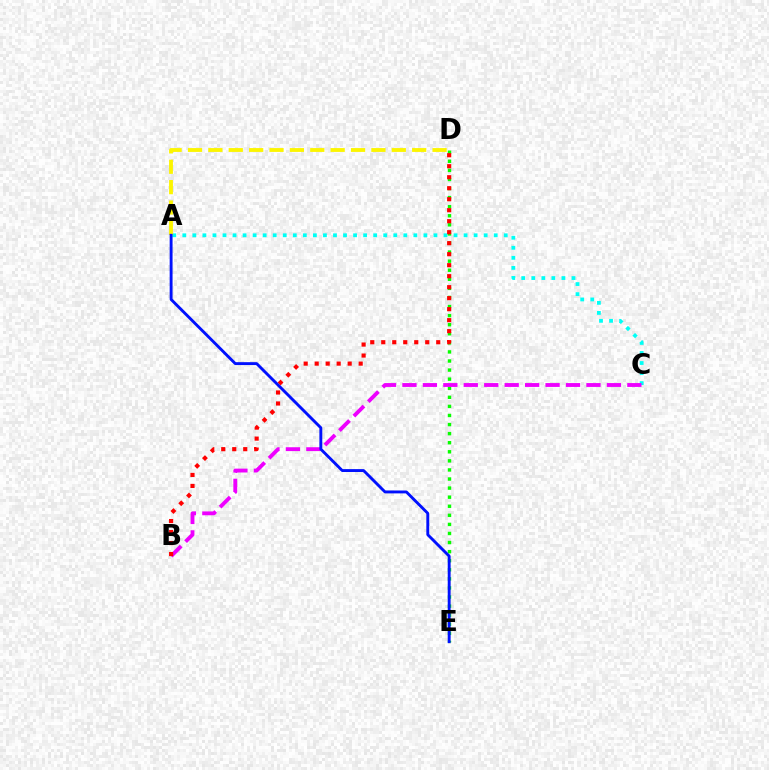{('A', 'C'): [{'color': '#00fff6', 'line_style': 'dotted', 'thickness': 2.73}], ('A', 'D'): [{'color': '#fcf500', 'line_style': 'dashed', 'thickness': 2.77}], ('D', 'E'): [{'color': '#08ff00', 'line_style': 'dotted', 'thickness': 2.47}], ('B', 'C'): [{'color': '#ee00ff', 'line_style': 'dashed', 'thickness': 2.78}], ('B', 'D'): [{'color': '#ff0000', 'line_style': 'dotted', 'thickness': 2.99}], ('A', 'E'): [{'color': '#0010ff', 'line_style': 'solid', 'thickness': 2.08}]}